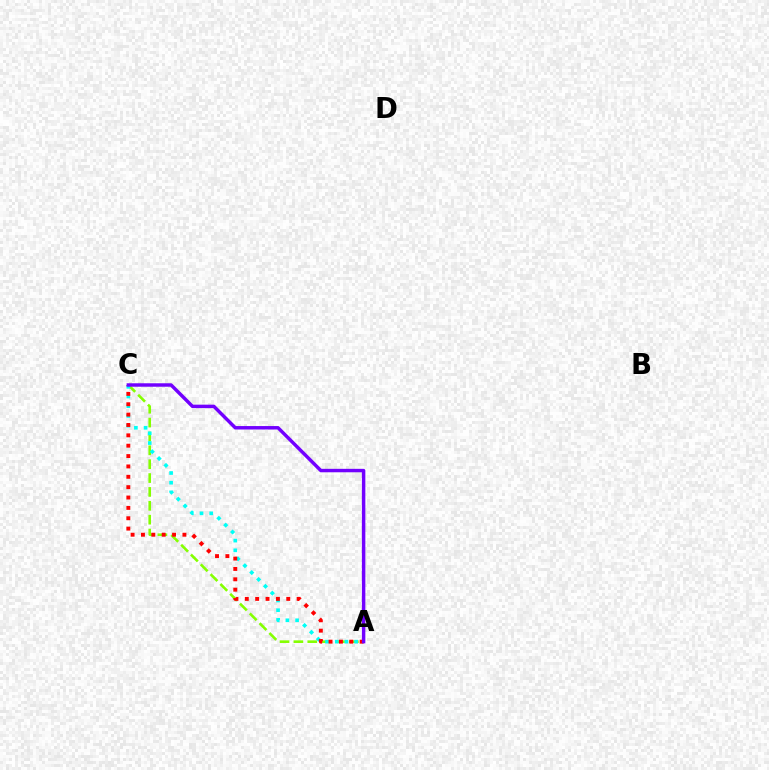{('A', 'C'): [{'color': '#84ff00', 'line_style': 'dashed', 'thickness': 1.88}, {'color': '#00fff6', 'line_style': 'dotted', 'thickness': 2.64}, {'color': '#ff0000', 'line_style': 'dotted', 'thickness': 2.82}, {'color': '#7200ff', 'line_style': 'solid', 'thickness': 2.48}]}